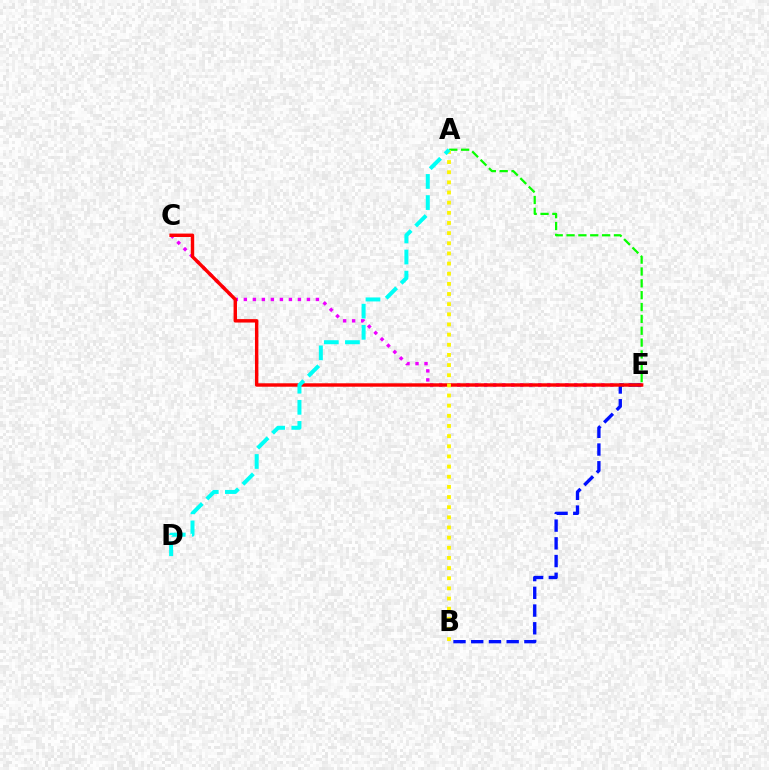{('C', 'E'): [{'color': '#ee00ff', 'line_style': 'dotted', 'thickness': 2.45}, {'color': '#ff0000', 'line_style': 'solid', 'thickness': 2.46}], ('B', 'E'): [{'color': '#0010ff', 'line_style': 'dashed', 'thickness': 2.41}], ('A', 'E'): [{'color': '#08ff00', 'line_style': 'dashed', 'thickness': 1.61}], ('A', 'B'): [{'color': '#fcf500', 'line_style': 'dotted', 'thickness': 2.76}], ('A', 'D'): [{'color': '#00fff6', 'line_style': 'dashed', 'thickness': 2.87}]}